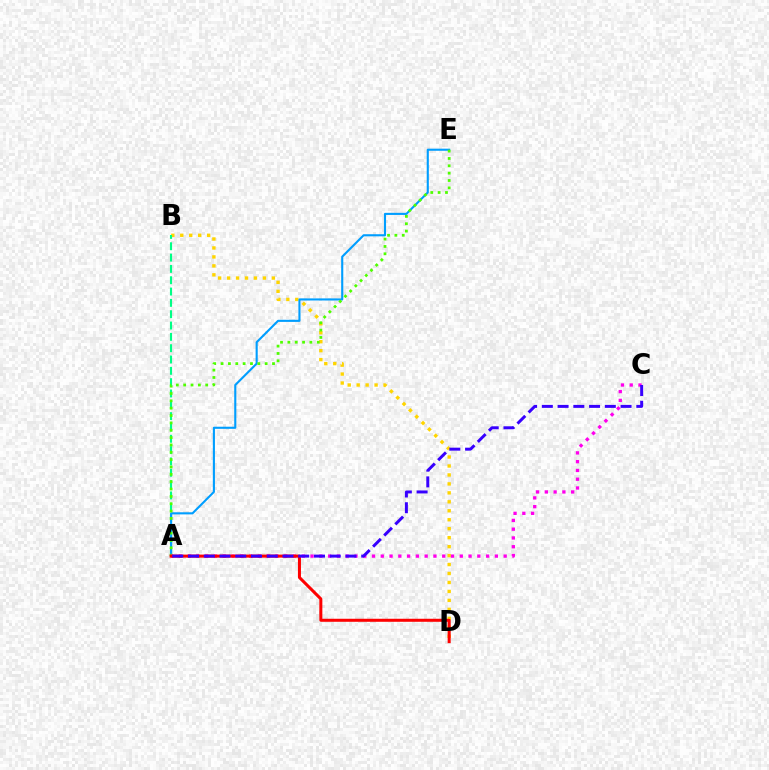{('B', 'D'): [{'color': '#ffd500', 'line_style': 'dotted', 'thickness': 2.43}], ('A', 'B'): [{'color': '#00ff86', 'line_style': 'dashed', 'thickness': 1.54}], ('A', 'E'): [{'color': '#009eff', 'line_style': 'solid', 'thickness': 1.52}, {'color': '#4fff00', 'line_style': 'dotted', 'thickness': 2.0}], ('A', 'C'): [{'color': '#ff00ed', 'line_style': 'dotted', 'thickness': 2.38}, {'color': '#3700ff', 'line_style': 'dashed', 'thickness': 2.14}], ('A', 'D'): [{'color': '#ff0000', 'line_style': 'solid', 'thickness': 2.18}]}